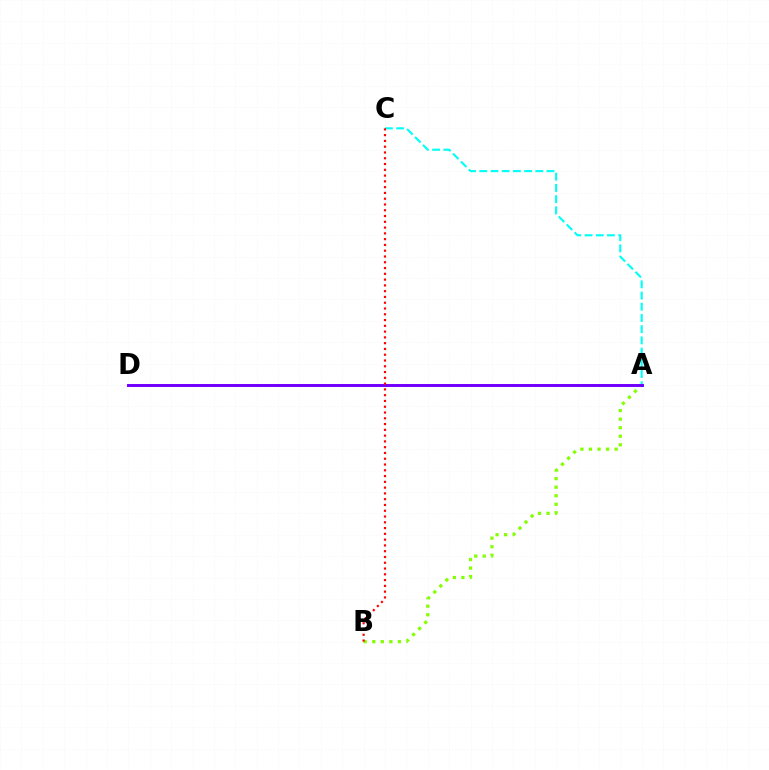{('A', 'B'): [{'color': '#84ff00', 'line_style': 'dotted', 'thickness': 2.32}], ('A', 'C'): [{'color': '#00fff6', 'line_style': 'dashed', 'thickness': 1.52}], ('A', 'D'): [{'color': '#7200ff', 'line_style': 'solid', 'thickness': 2.13}], ('B', 'C'): [{'color': '#ff0000', 'line_style': 'dotted', 'thickness': 1.57}]}